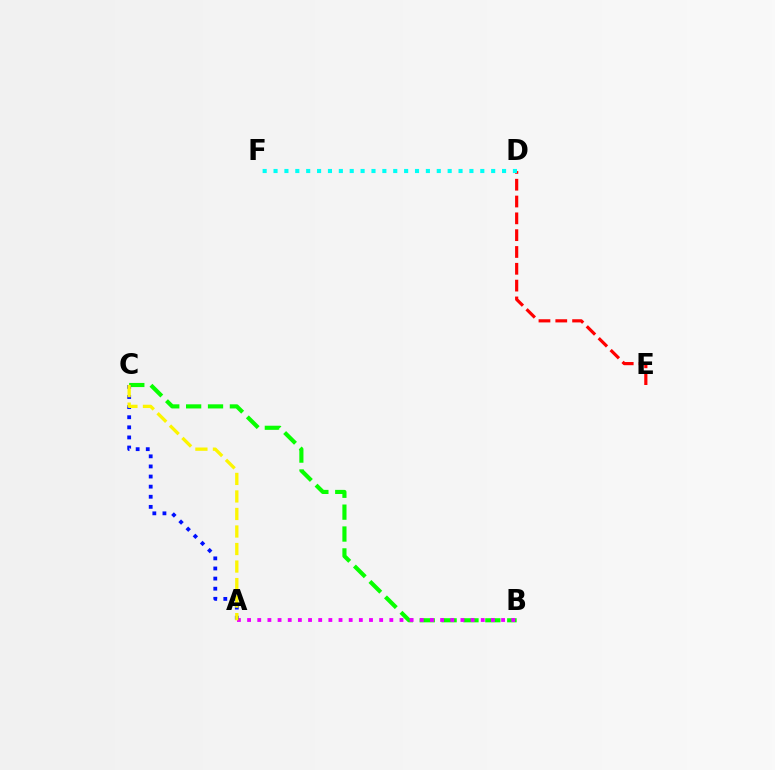{('B', 'C'): [{'color': '#08ff00', 'line_style': 'dashed', 'thickness': 2.97}], ('A', 'B'): [{'color': '#ee00ff', 'line_style': 'dotted', 'thickness': 2.76}], ('A', 'C'): [{'color': '#0010ff', 'line_style': 'dotted', 'thickness': 2.75}, {'color': '#fcf500', 'line_style': 'dashed', 'thickness': 2.38}], ('D', 'E'): [{'color': '#ff0000', 'line_style': 'dashed', 'thickness': 2.28}], ('D', 'F'): [{'color': '#00fff6', 'line_style': 'dotted', 'thickness': 2.96}]}